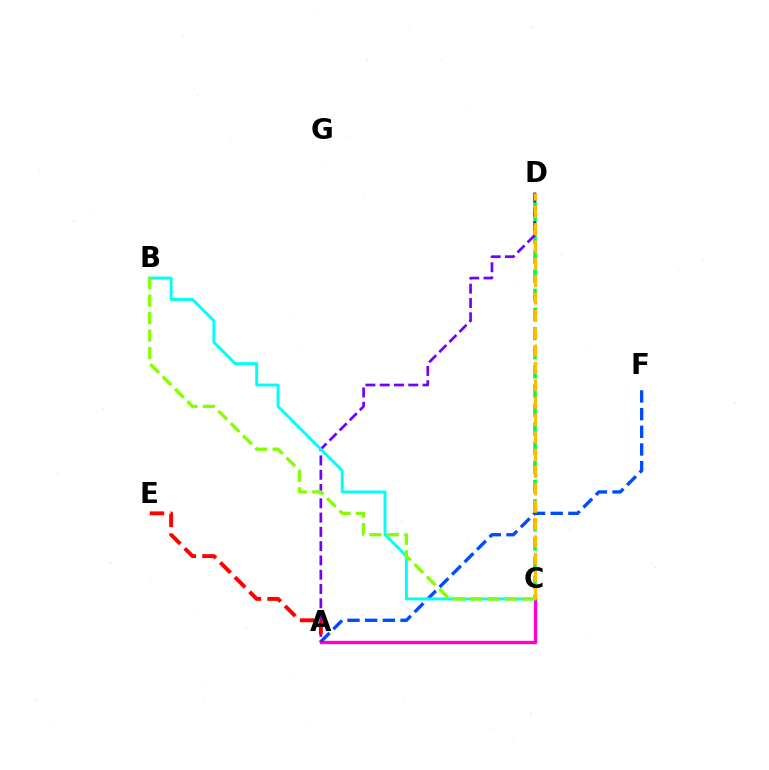{('A', 'C'): [{'color': '#ff00cf', 'line_style': 'solid', 'thickness': 2.43}], ('A', 'F'): [{'color': '#004bff', 'line_style': 'dashed', 'thickness': 2.4}], ('C', 'D'): [{'color': '#00ff39', 'line_style': 'dashed', 'thickness': 2.6}, {'color': '#ffbd00', 'line_style': 'dashed', 'thickness': 2.36}], ('A', 'D'): [{'color': '#7200ff', 'line_style': 'dashed', 'thickness': 1.94}], ('B', 'C'): [{'color': '#00fff6', 'line_style': 'solid', 'thickness': 2.12}, {'color': '#84ff00', 'line_style': 'dashed', 'thickness': 2.37}], ('A', 'E'): [{'color': '#ff0000', 'line_style': 'dashed', 'thickness': 2.81}]}